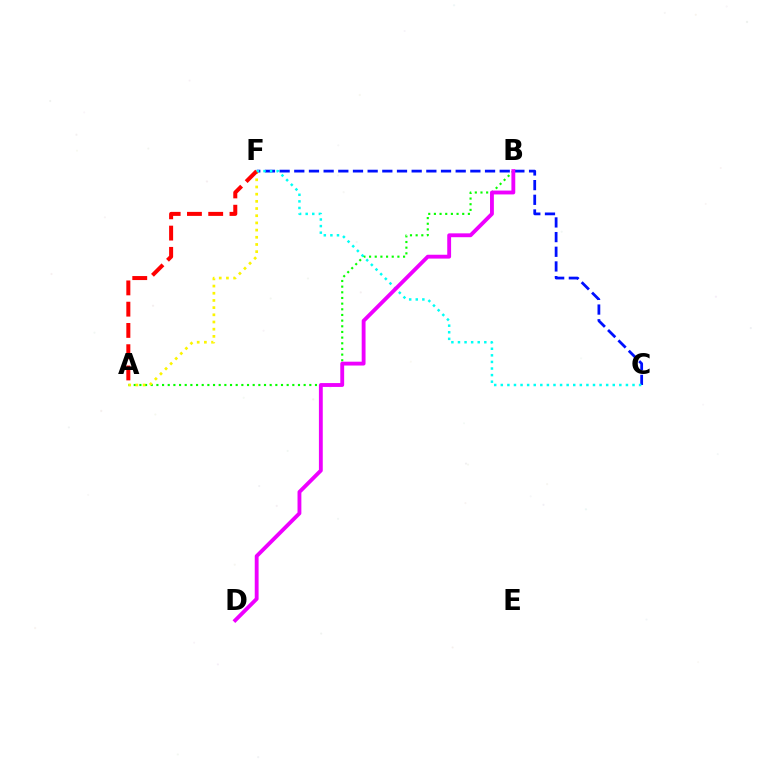{('A', 'B'): [{'color': '#08ff00', 'line_style': 'dotted', 'thickness': 1.54}], ('C', 'F'): [{'color': '#0010ff', 'line_style': 'dashed', 'thickness': 1.99}, {'color': '#00fff6', 'line_style': 'dotted', 'thickness': 1.79}], ('A', 'F'): [{'color': '#fcf500', 'line_style': 'dotted', 'thickness': 1.95}, {'color': '#ff0000', 'line_style': 'dashed', 'thickness': 2.89}], ('B', 'D'): [{'color': '#ee00ff', 'line_style': 'solid', 'thickness': 2.77}]}